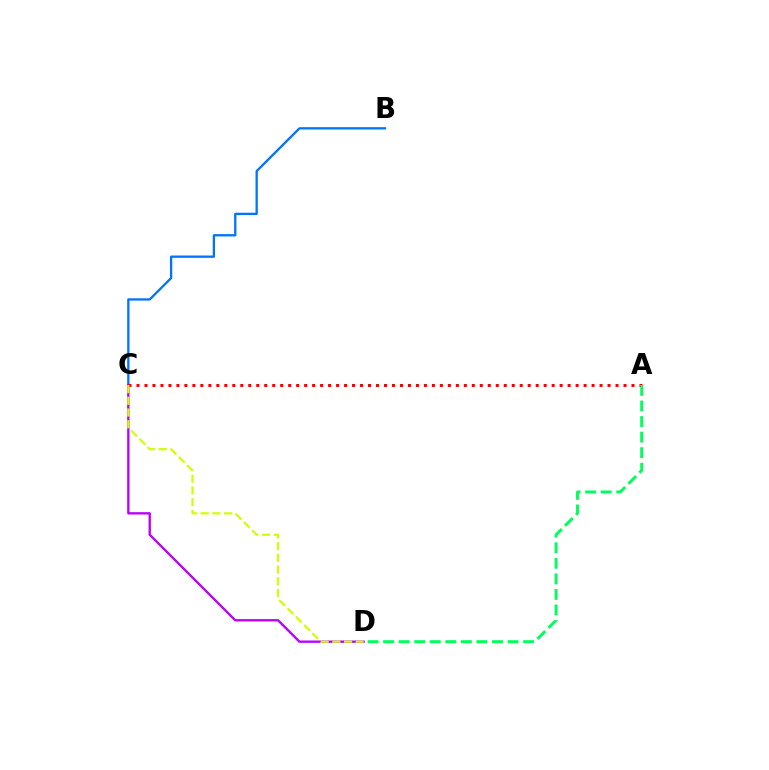{('B', 'C'): [{'color': '#0074ff', 'line_style': 'solid', 'thickness': 1.66}], ('C', 'D'): [{'color': '#b900ff', 'line_style': 'solid', 'thickness': 1.69}, {'color': '#d1ff00', 'line_style': 'dashed', 'thickness': 1.59}], ('A', 'C'): [{'color': '#ff0000', 'line_style': 'dotted', 'thickness': 2.17}], ('A', 'D'): [{'color': '#00ff5c', 'line_style': 'dashed', 'thickness': 2.11}]}